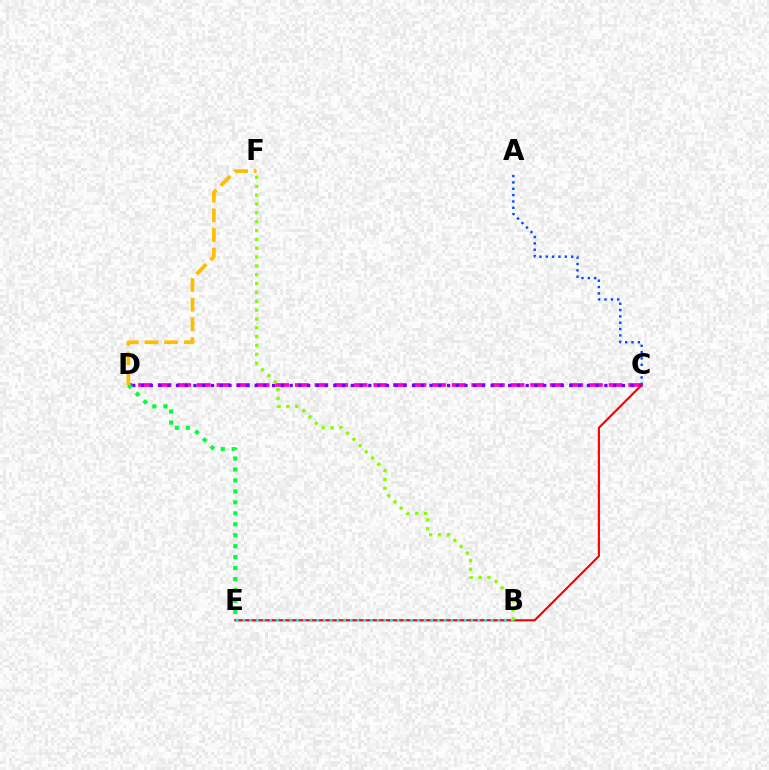{('C', 'D'): [{'color': '#ff00cf', 'line_style': 'dashed', 'thickness': 2.66}, {'color': '#7200ff', 'line_style': 'dotted', 'thickness': 2.38}], ('A', 'C'): [{'color': '#004bff', 'line_style': 'dotted', 'thickness': 1.72}], ('C', 'E'): [{'color': '#ff0000', 'line_style': 'solid', 'thickness': 1.56}], ('D', 'E'): [{'color': '#00ff39', 'line_style': 'dotted', 'thickness': 2.98}], ('B', 'E'): [{'color': '#00fff6', 'line_style': 'dotted', 'thickness': 1.82}], ('B', 'F'): [{'color': '#84ff00', 'line_style': 'dotted', 'thickness': 2.4}], ('D', 'F'): [{'color': '#ffbd00', 'line_style': 'dashed', 'thickness': 2.67}]}